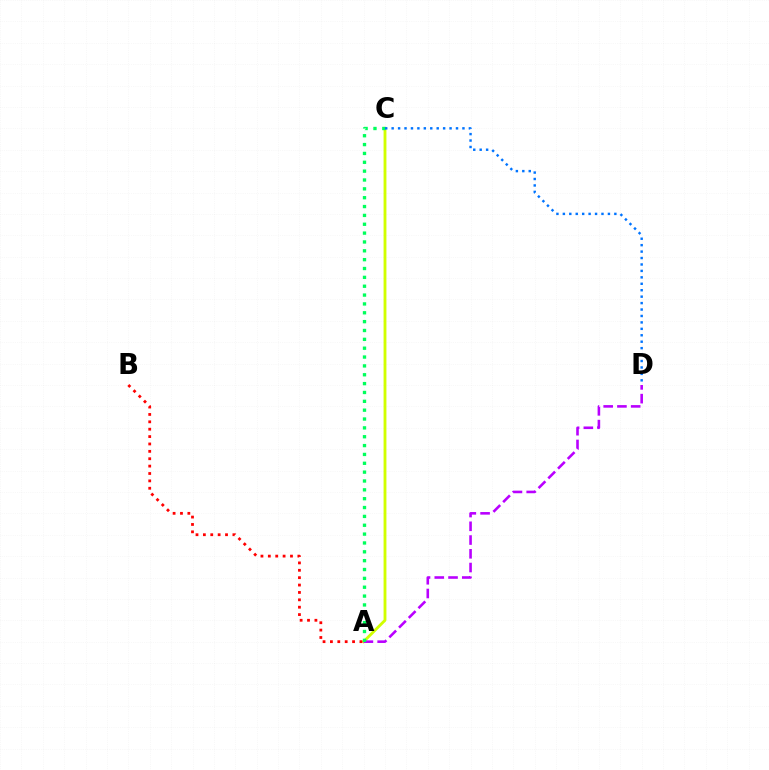{('A', 'C'): [{'color': '#d1ff00', 'line_style': 'solid', 'thickness': 2.05}, {'color': '#00ff5c', 'line_style': 'dotted', 'thickness': 2.41}], ('A', 'D'): [{'color': '#b900ff', 'line_style': 'dashed', 'thickness': 1.87}], ('C', 'D'): [{'color': '#0074ff', 'line_style': 'dotted', 'thickness': 1.75}], ('A', 'B'): [{'color': '#ff0000', 'line_style': 'dotted', 'thickness': 2.01}]}